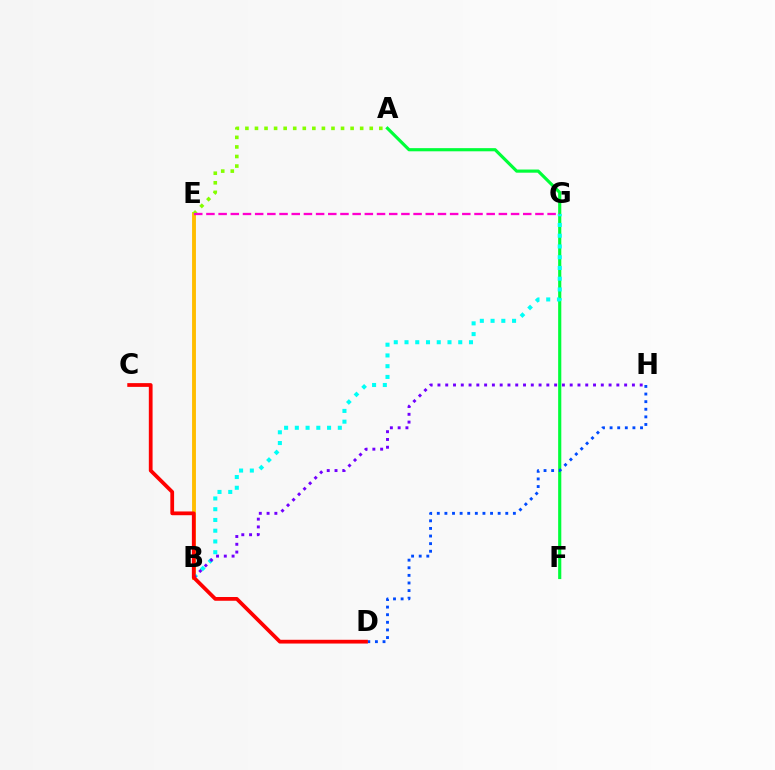{('A', 'F'): [{'color': '#00ff39', 'line_style': 'solid', 'thickness': 2.27}], ('B', 'E'): [{'color': '#ffbd00', 'line_style': 'solid', 'thickness': 2.79}], ('A', 'E'): [{'color': '#84ff00', 'line_style': 'dotted', 'thickness': 2.6}], ('B', 'G'): [{'color': '#00fff6', 'line_style': 'dotted', 'thickness': 2.92}], ('D', 'H'): [{'color': '#004bff', 'line_style': 'dotted', 'thickness': 2.07}], ('B', 'H'): [{'color': '#7200ff', 'line_style': 'dotted', 'thickness': 2.11}], ('E', 'G'): [{'color': '#ff00cf', 'line_style': 'dashed', 'thickness': 1.66}], ('C', 'D'): [{'color': '#ff0000', 'line_style': 'solid', 'thickness': 2.7}]}